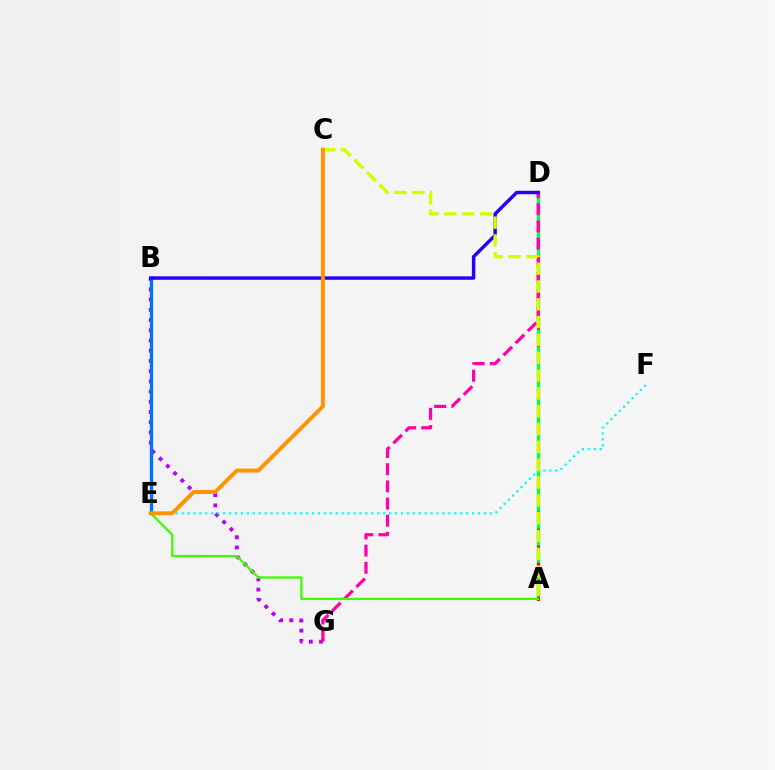{('B', 'G'): [{'color': '#b900ff', 'line_style': 'dotted', 'thickness': 2.78}], ('A', 'D'): [{'color': '#ff0000', 'line_style': 'solid', 'thickness': 2.27}, {'color': '#00ff5c', 'line_style': 'dashed', 'thickness': 2.31}], ('D', 'G'): [{'color': '#ff00ac', 'line_style': 'dashed', 'thickness': 2.33}], ('E', 'F'): [{'color': '#00fff6', 'line_style': 'dotted', 'thickness': 1.61}], ('B', 'E'): [{'color': '#0074ff', 'line_style': 'solid', 'thickness': 2.39}], ('B', 'D'): [{'color': '#2500ff', 'line_style': 'solid', 'thickness': 2.49}], ('A', 'E'): [{'color': '#3dff00', 'line_style': 'solid', 'thickness': 1.68}], ('A', 'C'): [{'color': '#d1ff00', 'line_style': 'dashed', 'thickness': 2.42}], ('C', 'E'): [{'color': '#ff9400', 'line_style': 'solid', 'thickness': 2.85}]}